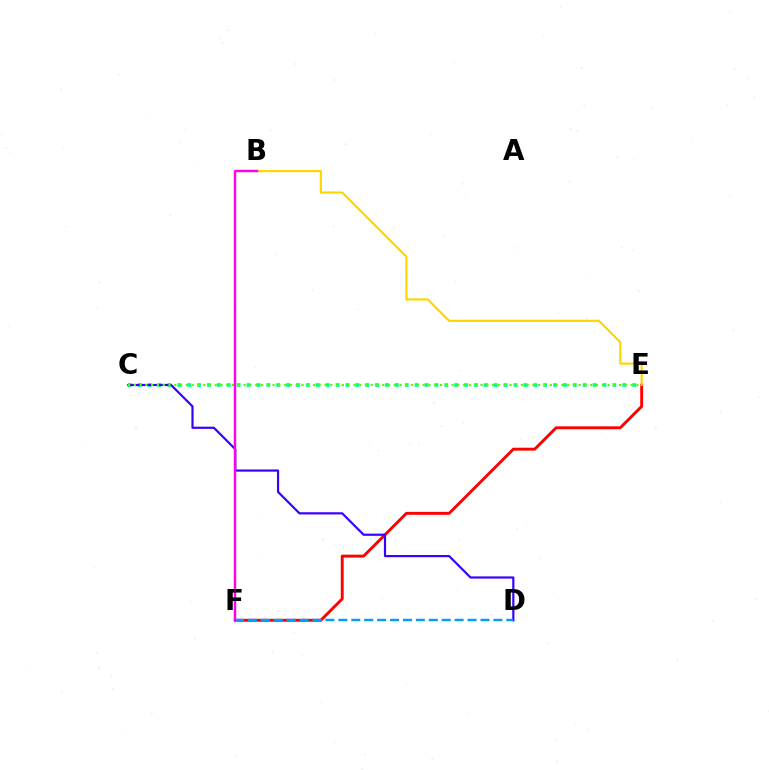{('C', 'E'): [{'color': '#00ff86', 'line_style': 'dotted', 'thickness': 2.69}, {'color': '#4fff00', 'line_style': 'dotted', 'thickness': 1.57}], ('E', 'F'): [{'color': '#ff0000', 'line_style': 'solid', 'thickness': 2.09}], ('C', 'D'): [{'color': '#3700ff', 'line_style': 'solid', 'thickness': 1.58}], ('B', 'E'): [{'color': '#ffd500', 'line_style': 'solid', 'thickness': 1.55}], ('D', 'F'): [{'color': '#009eff', 'line_style': 'dashed', 'thickness': 1.76}], ('B', 'F'): [{'color': '#ff00ed', 'line_style': 'solid', 'thickness': 1.77}]}